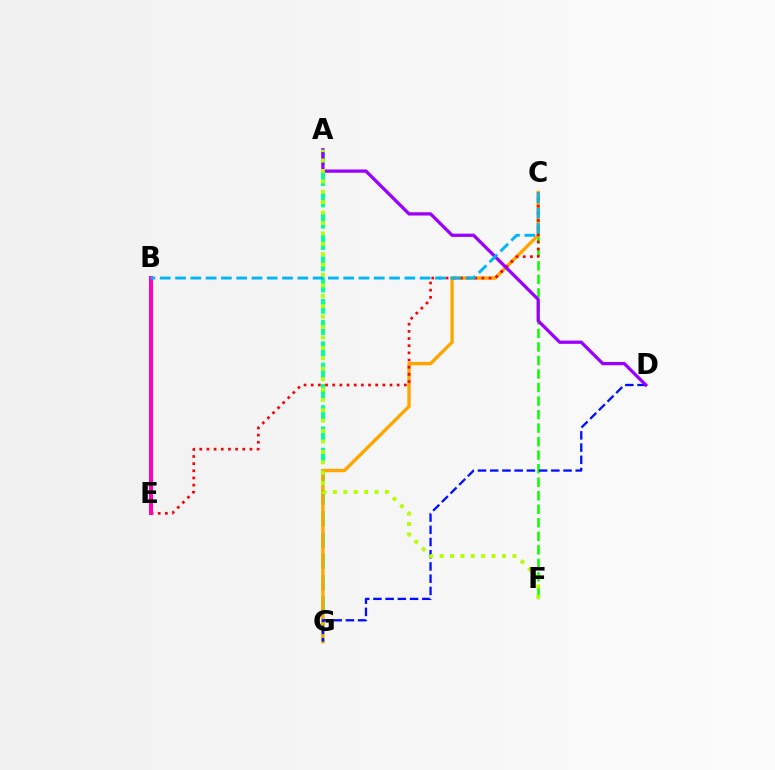{('C', 'F'): [{'color': '#08ff00', 'line_style': 'dashed', 'thickness': 1.84}], ('A', 'G'): [{'color': '#00ff9d', 'line_style': 'dashed', 'thickness': 2.89}], ('C', 'G'): [{'color': '#ffa500', 'line_style': 'solid', 'thickness': 2.42}], ('D', 'G'): [{'color': '#0010ff', 'line_style': 'dashed', 'thickness': 1.66}], ('C', 'E'): [{'color': '#ff0000', 'line_style': 'dotted', 'thickness': 1.95}], ('B', 'E'): [{'color': '#ff00bd', 'line_style': 'solid', 'thickness': 2.89}], ('A', 'D'): [{'color': '#9b00ff', 'line_style': 'solid', 'thickness': 2.35}], ('A', 'F'): [{'color': '#b3ff00', 'line_style': 'dotted', 'thickness': 2.83}], ('B', 'C'): [{'color': '#00b5ff', 'line_style': 'dashed', 'thickness': 2.08}]}